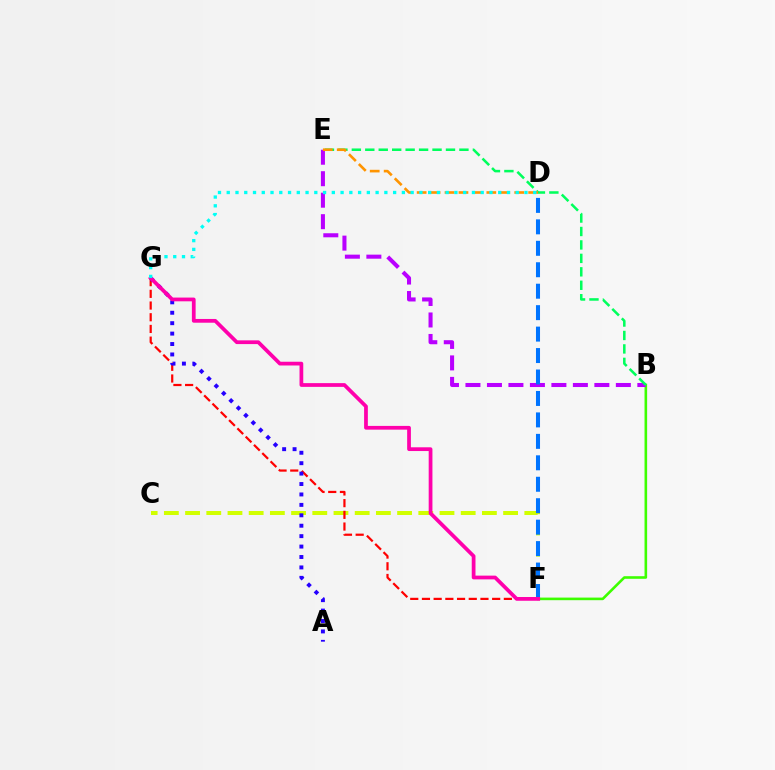{('B', 'F'): [{'color': '#3dff00', 'line_style': 'solid', 'thickness': 1.88}], ('B', 'E'): [{'color': '#b900ff', 'line_style': 'dashed', 'thickness': 2.92}, {'color': '#00ff5c', 'line_style': 'dashed', 'thickness': 1.83}], ('C', 'F'): [{'color': '#d1ff00', 'line_style': 'dashed', 'thickness': 2.88}], ('F', 'G'): [{'color': '#ff0000', 'line_style': 'dashed', 'thickness': 1.59}, {'color': '#ff00ac', 'line_style': 'solid', 'thickness': 2.7}], ('D', 'F'): [{'color': '#0074ff', 'line_style': 'dashed', 'thickness': 2.91}], ('A', 'G'): [{'color': '#2500ff', 'line_style': 'dotted', 'thickness': 2.83}], ('D', 'E'): [{'color': '#ff9400', 'line_style': 'dashed', 'thickness': 1.89}], ('D', 'G'): [{'color': '#00fff6', 'line_style': 'dotted', 'thickness': 2.38}]}